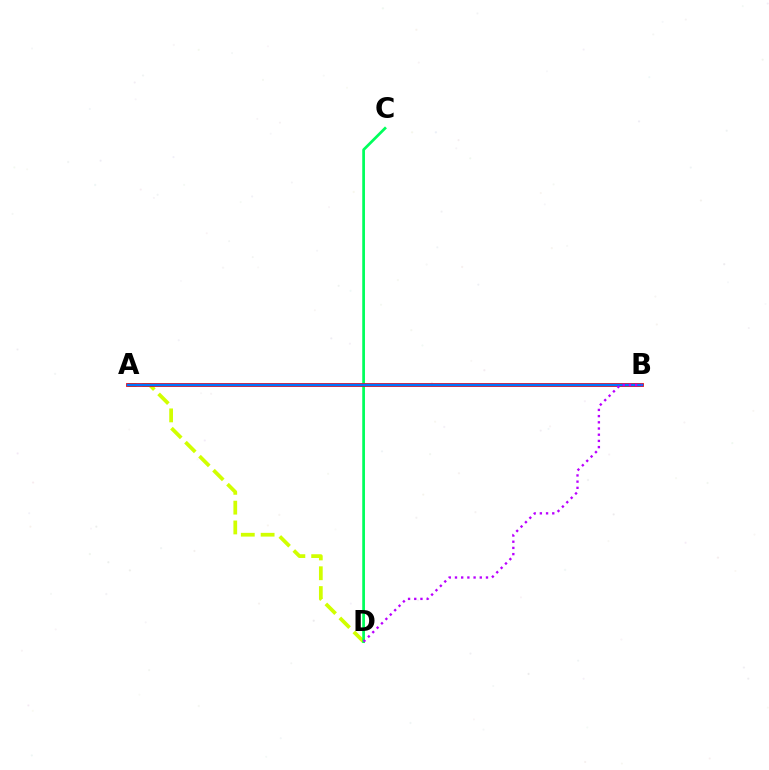{('A', 'D'): [{'color': '#d1ff00', 'line_style': 'dashed', 'thickness': 2.69}], ('C', 'D'): [{'color': '#00ff5c', 'line_style': 'solid', 'thickness': 1.96}], ('A', 'B'): [{'color': '#ff0000', 'line_style': 'solid', 'thickness': 2.72}, {'color': '#0074ff', 'line_style': 'solid', 'thickness': 1.8}], ('B', 'D'): [{'color': '#b900ff', 'line_style': 'dotted', 'thickness': 1.68}]}